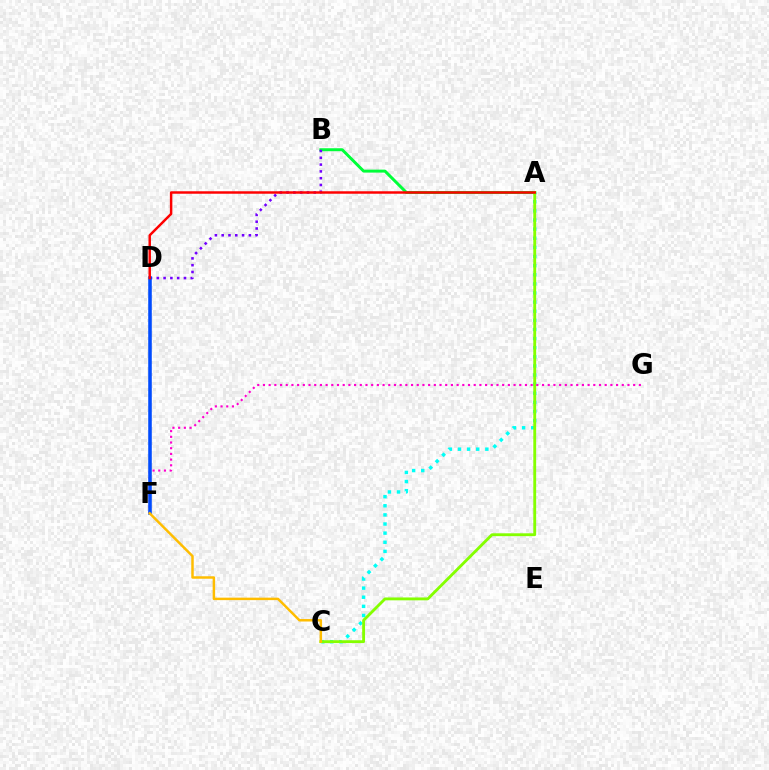{('A', 'C'): [{'color': '#00fff6', 'line_style': 'dotted', 'thickness': 2.48}, {'color': '#84ff00', 'line_style': 'solid', 'thickness': 2.05}], ('A', 'B'): [{'color': '#00ff39', 'line_style': 'solid', 'thickness': 2.14}], ('B', 'D'): [{'color': '#7200ff', 'line_style': 'dotted', 'thickness': 1.85}], ('F', 'G'): [{'color': '#ff00cf', 'line_style': 'dotted', 'thickness': 1.55}], ('D', 'F'): [{'color': '#004bff', 'line_style': 'solid', 'thickness': 2.56}], ('A', 'D'): [{'color': '#ff0000', 'line_style': 'solid', 'thickness': 1.78}], ('C', 'F'): [{'color': '#ffbd00', 'line_style': 'solid', 'thickness': 1.78}]}